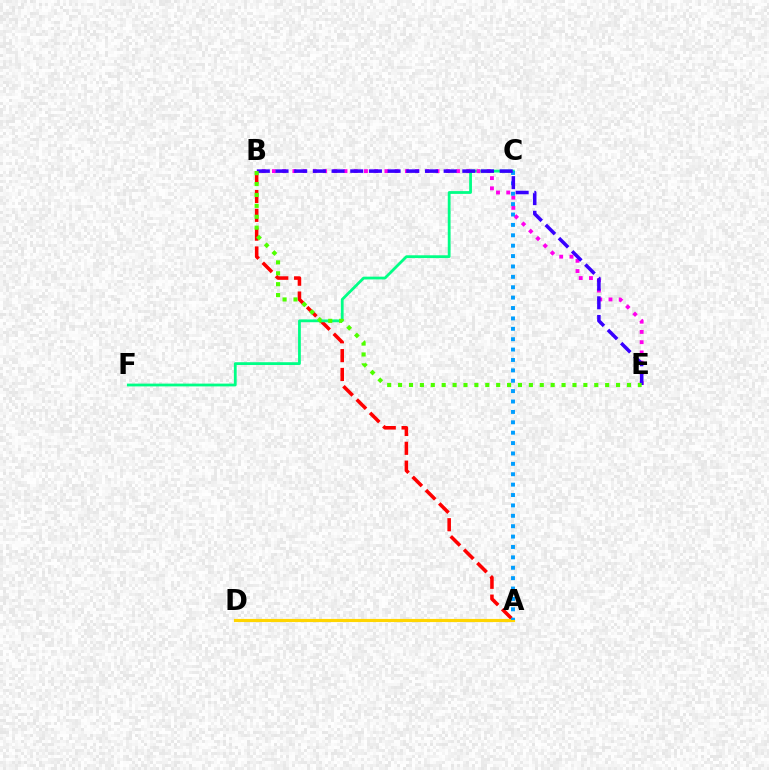{('A', 'B'): [{'color': '#ff0000', 'line_style': 'dashed', 'thickness': 2.56}], ('C', 'F'): [{'color': '#00ff86', 'line_style': 'solid', 'thickness': 2.01}], ('A', 'D'): [{'color': '#ffd500', 'line_style': 'solid', 'thickness': 2.27}], ('B', 'E'): [{'color': '#ff00ed', 'line_style': 'dotted', 'thickness': 2.78}, {'color': '#3700ff', 'line_style': 'dashed', 'thickness': 2.54}, {'color': '#4fff00', 'line_style': 'dotted', 'thickness': 2.96}], ('A', 'C'): [{'color': '#009eff', 'line_style': 'dotted', 'thickness': 2.82}]}